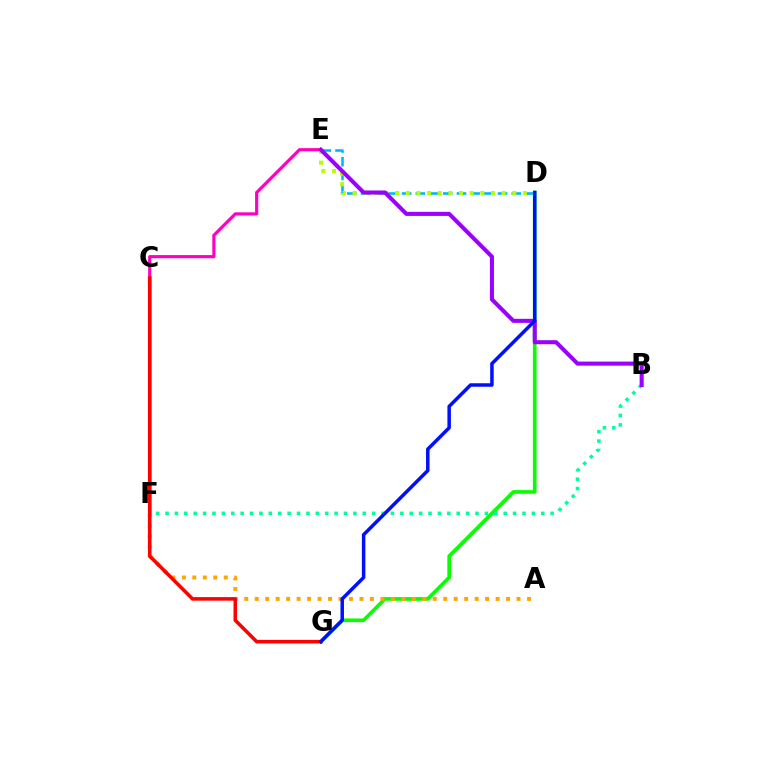{('E', 'F'): [{'color': '#ff00bd', 'line_style': 'solid', 'thickness': 2.28}], ('D', 'G'): [{'color': '#08ff00', 'line_style': 'solid', 'thickness': 2.64}, {'color': '#0010ff', 'line_style': 'solid', 'thickness': 2.52}], ('D', 'E'): [{'color': '#00b5ff', 'line_style': 'dashed', 'thickness': 1.86}, {'color': '#b3ff00', 'line_style': 'dotted', 'thickness': 2.89}], ('A', 'F'): [{'color': '#ffa500', 'line_style': 'dotted', 'thickness': 2.85}], ('B', 'F'): [{'color': '#00ff9d', 'line_style': 'dotted', 'thickness': 2.55}], ('C', 'G'): [{'color': '#ff0000', 'line_style': 'solid', 'thickness': 2.56}], ('B', 'E'): [{'color': '#9b00ff', 'line_style': 'solid', 'thickness': 2.92}]}